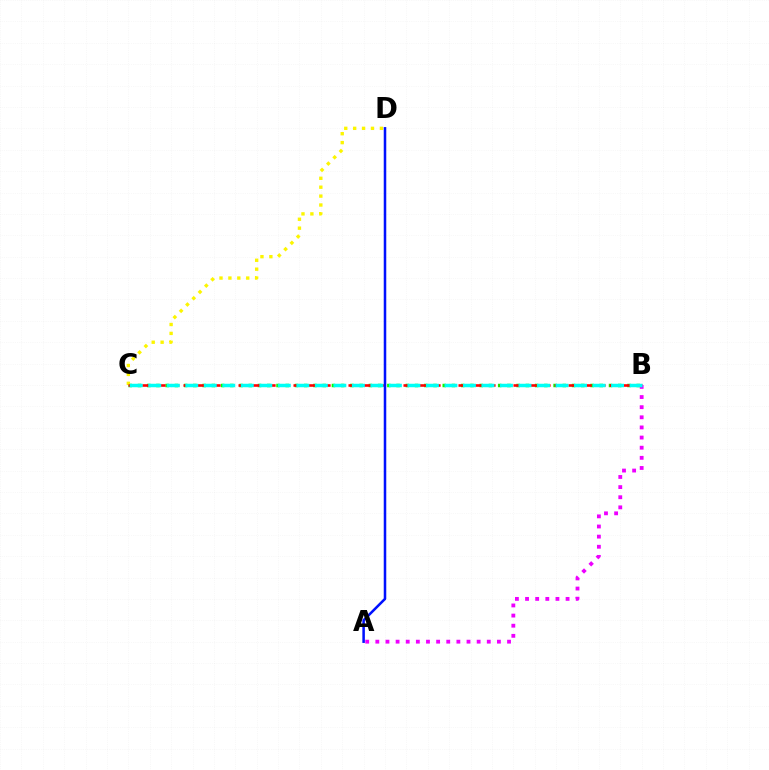{('B', 'C'): [{'color': '#08ff00', 'line_style': 'dotted', 'thickness': 2.51}, {'color': '#ff0000', 'line_style': 'dashed', 'thickness': 1.87}, {'color': '#00fff6', 'line_style': 'dashed', 'thickness': 2.51}], ('C', 'D'): [{'color': '#fcf500', 'line_style': 'dotted', 'thickness': 2.42}], ('A', 'D'): [{'color': '#0010ff', 'line_style': 'solid', 'thickness': 1.82}], ('A', 'B'): [{'color': '#ee00ff', 'line_style': 'dotted', 'thickness': 2.75}]}